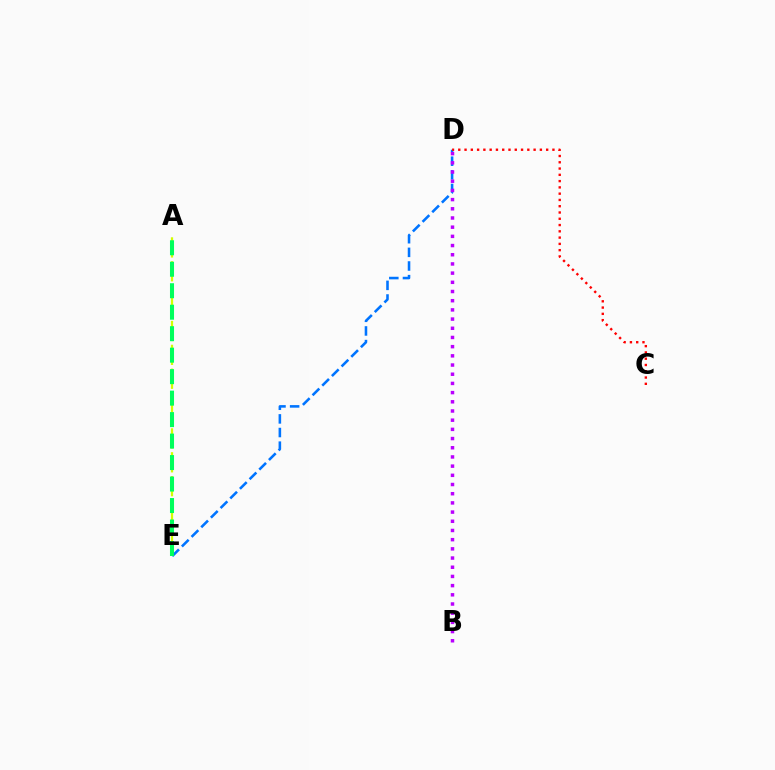{('A', 'E'): [{'color': '#d1ff00', 'line_style': 'dashed', 'thickness': 1.62}, {'color': '#00ff5c', 'line_style': 'dashed', 'thickness': 2.92}], ('D', 'E'): [{'color': '#0074ff', 'line_style': 'dashed', 'thickness': 1.85}], ('C', 'D'): [{'color': '#ff0000', 'line_style': 'dotted', 'thickness': 1.71}], ('B', 'D'): [{'color': '#b900ff', 'line_style': 'dotted', 'thickness': 2.5}]}